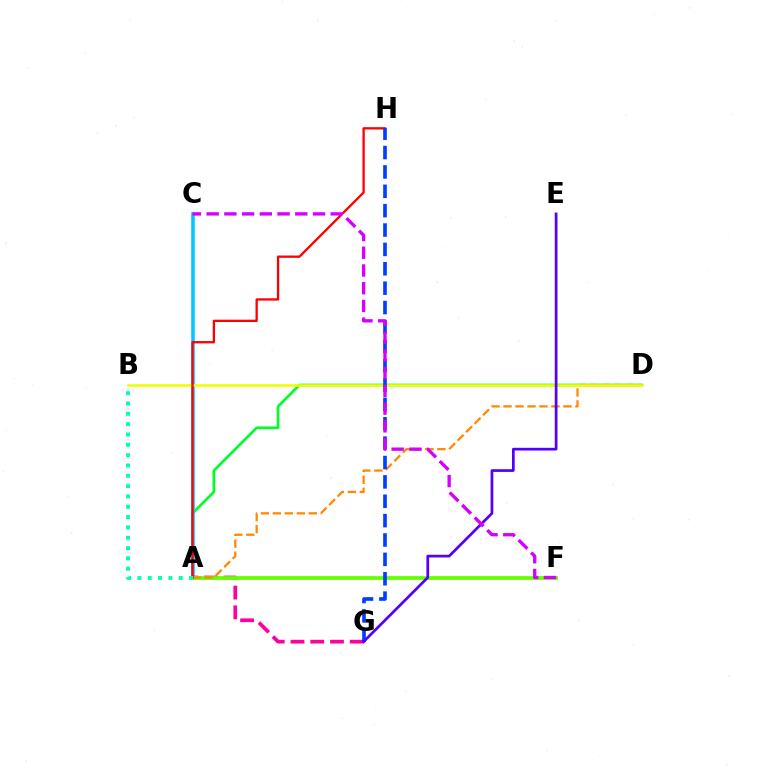{('A', 'D'): [{'color': '#00ff27', 'line_style': 'solid', 'thickness': 1.93}, {'color': '#ff8800', 'line_style': 'dashed', 'thickness': 1.63}], ('A', 'C'): [{'color': '#00c7ff', 'line_style': 'solid', 'thickness': 2.56}], ('A', 'G'): [{'color': '#ff00a0', 'line_style': 'dashed', 'thickness': 2.68}], ('A', 'F'): [{'color': '#66ff00', 'line_style': 'solid', 'thickness': 2.7}], ('B', 'D'): [{'color': '#eeff00', 'line_style': 'solid', 'thickness': 1.88}], ('A', 'H'): [{'color': '#ff0000', 'line_style': 'solid', 'thickness': 1.67}], ('G', 'H'): [{'color': '#003fff', 'line_style': 'dashed', 'thickness': 2.63}], ('E', 'G'): [{'color': '#4f00ff', 'line_style': 'solid', 'thickness': 1.95}], ('C', 'F'): [{'color': '#d600ff', 'line_style': 'dashed', 'thickness': 2.41}], ('A', 'B'): [{'color': '#00ffaf', 'line_style': 'dotted', 'thickness': 2.81}]}